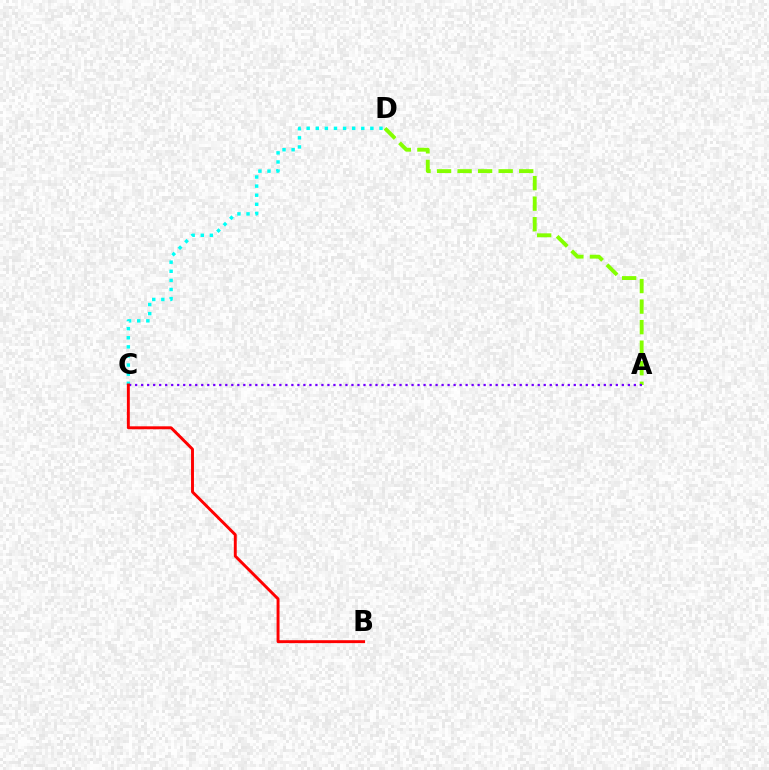{('A', 'D'): [{'color': '#84ff00', 'line_style': 'dashed', 'thickness': 2.79}], ('C', 'D'): [{'color': '#00fff6', 'line_style': 'dotted', 'thickness': 2.47}], ('A', 'C'): [{'color': '#7200ff', 'line_style': 'dotted', 'thickness': 1.63}], ('B', 'C'): [{'color': '#ff0000', 'line_style': 'solid', 'thickness': 2.11}]}